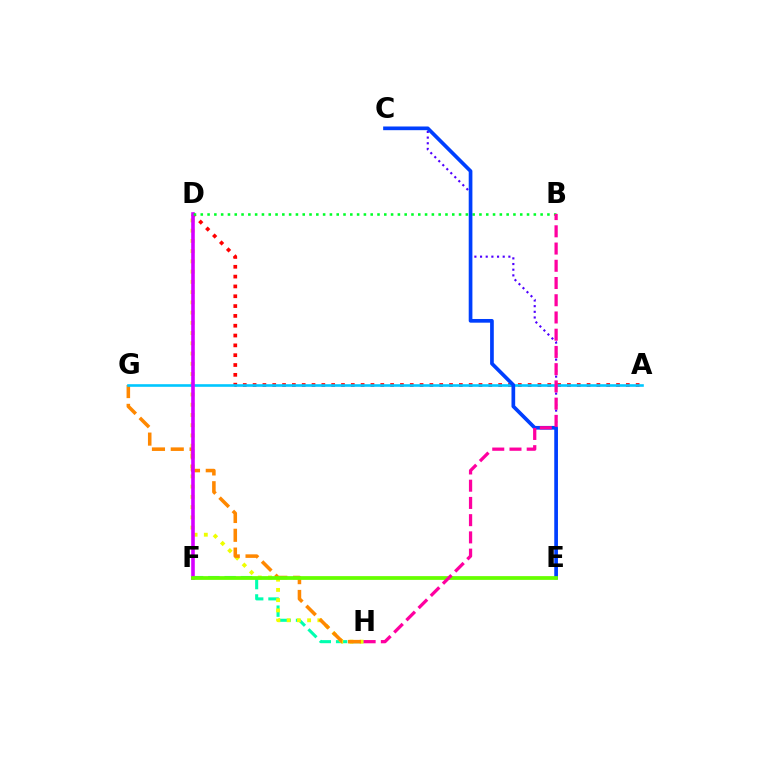{('F', 'H'): [{'color': '#00ffaf', 'line_style': 'dashed', 'thickness': 2.22}], ('D', 'H'): [{'color': '#eeff00', 'line_style': 'dotted', 'thickness': 2.78}], ('A', 'D'): [{'color': '#ff0000', 'line_style': 'dotted', 'thickness': 2.67}], ('C', 'E'): [{'color': '#4f00ff', 'line_style': 'dotted', 'thickness': 1.54}, {'color': '#003fff', 'line_style': 'solid', 'thickness': 2.66}], ('G', 'H'): [{'color': '#ff8800', 'line_style': 'dashed', 'thickness': 2.55}], ('A', 'G'): [{'color': '#00c7ff', 'line_style': 'solid', 'thickness': 1.88}], ('D', 'F'): [{'color': '#d600ff', 'line_style': 'solid', 'thickness': 2.59}], ('B', 'D'): [{'color': '#00ff27', 'line_style': 'dotted', 'thickness': 1.85}], ('E', 'F'): [{'color': '#66ff00', 'line_style': 'solid', 'thickness': 2.7}], ('B', 'H'): [{'color': '#ff00a0', 'line_style': 'dashed', 'thickness': 2.34}]}